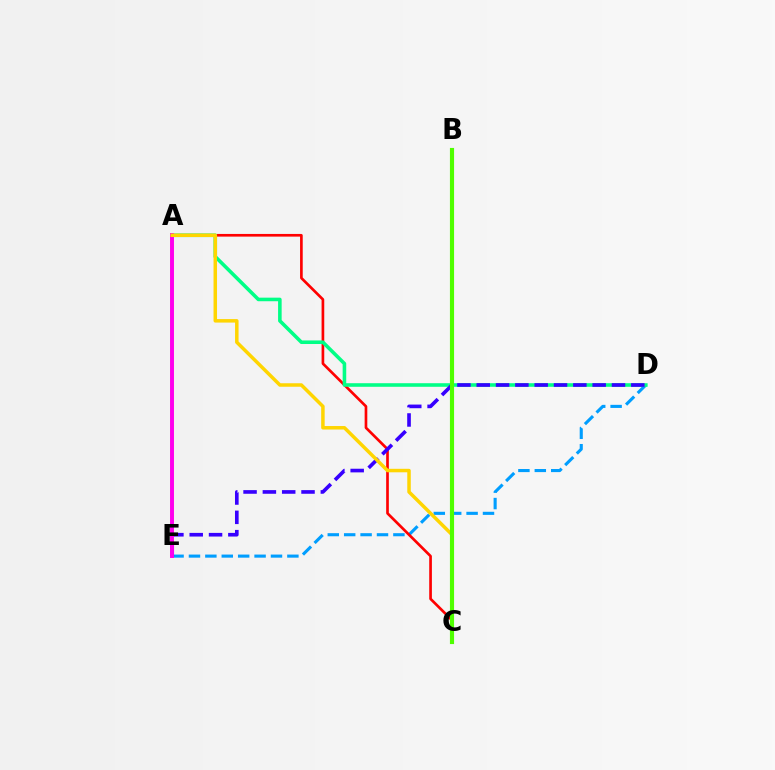{('D', 'E'): [{'color': '#009eff', 'line_style': 'dashed', 'thickness': 2.23}, {'color': '#3700ff', 'line_style': 'dashed', 'thickness': 2.62}], ('A', 'C'): [{'color': '#ff0000', 'line_style': 'solid', 'thickness': 1.92}, {'color': '#ffd500', 'line_style': 'solid', 'thickness': 2.51}], ('A', 'D'): [{'color': '#00ff86', 'line_style': 'solid', 'thickness': 2.57}], ('A', 'E'): [{'color': '#ff00ed', 'line_style': 'solid', 'thickness': 2.84}], ('B', 'C'): [{'color': '#4fff00', 'line_style': 'solid', 'thickness': 2.97}]}